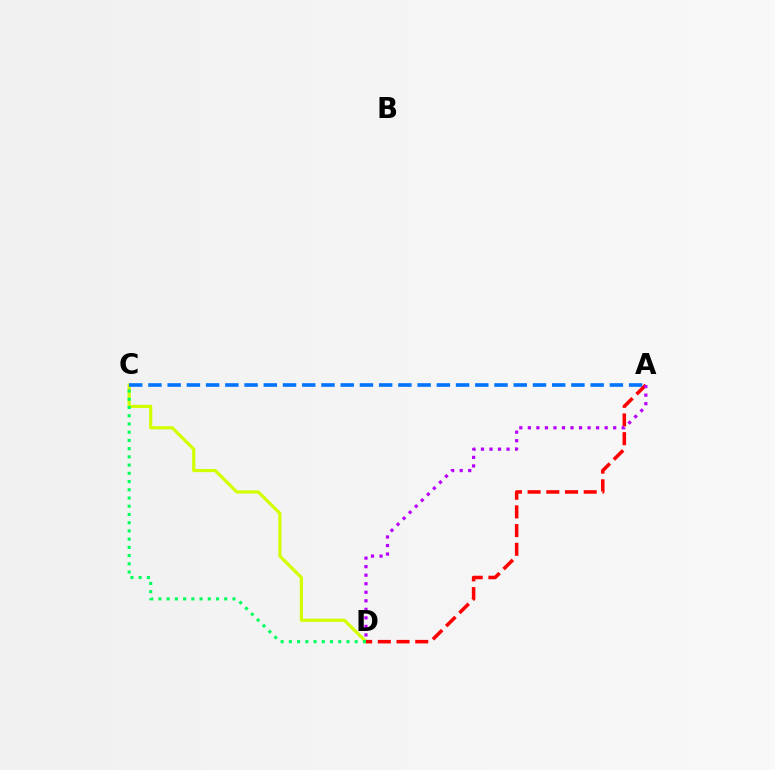{('C', 'D'): [{'color': '#d1ff00', 'line_style': 'solid', 'thickness': 2.29}, {'color': '#00ff5c', 'line_style': 'dotted', 'thickness': 2.24}], ('A', 'C'): [{'color': '#0074ff', 'line_style': 'dashed', 'thickness': 2.61}], ('A', 'D'): [{'color': '#ff0000', 'line_style': 'dashed', 'thickness': 2.54}, {'color': '#b900ff', 'line_style': 'dotted', 'thickness': 2.32}]}